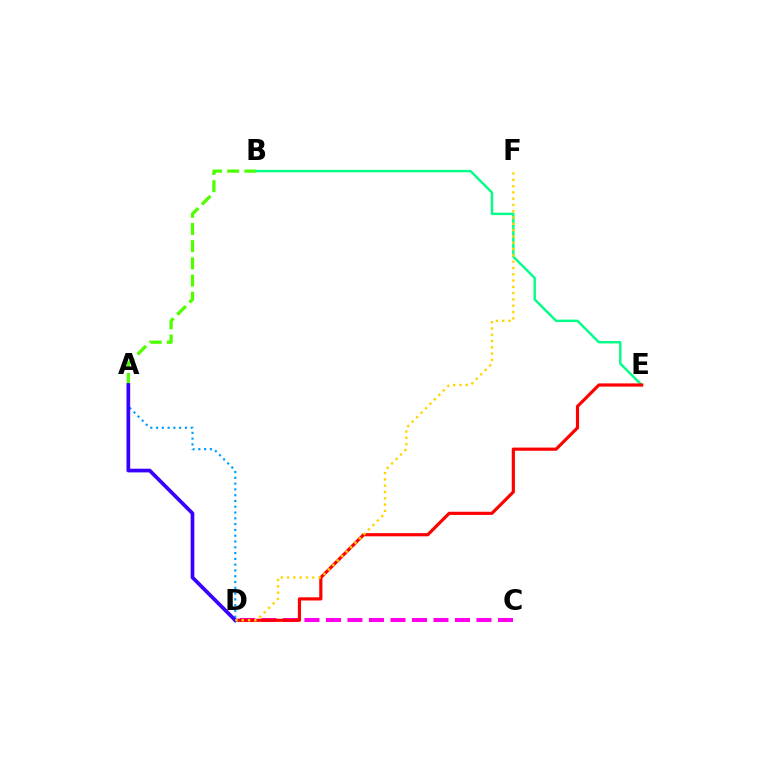{('A', 'B'): [{'color': '#4fff00', 'line_style': 'dashed', 'thickness': 2.34}], ('B', 'E'): [{'color': '#00ff86', 'line_style': 'solid', 'thickness': 1.74}], ('C', 'D'): [{'color': '#ff00ed', 'line_style': 'dashed', 'thickness': 2.92}], ('D', 'E'): [{'color': '#ff0000', 'line_style': 'solid', 'thickness': 2.28}], ('A', 'D'): [{'color': '#009eff', 'line_style': 'dotted', 'thickness': 1.57}, {'color': '#3700ff', 'line_style': 'solid', 'thickness': 2.66}], ('D', 'F'): [{'color': '#ffd500', 'line_style': 'dotted', 'thickness': 1.71}]}